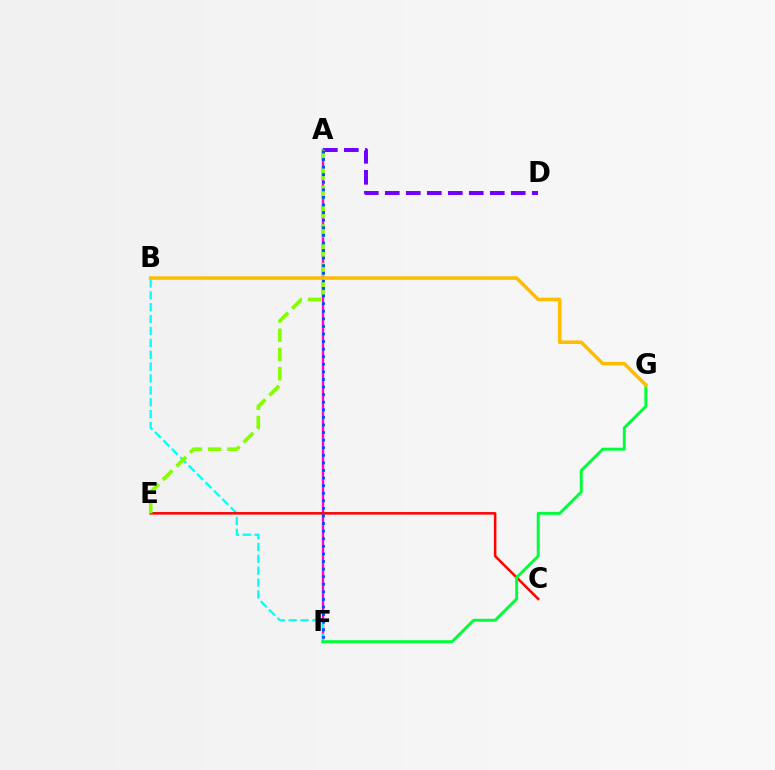{('A', 'F'): [{'color': '#ff00cf', 'line_style': 'solid', 'thickness': 1.69}, {'color': '#004bff', 'line_style': 'dotted', 'thickness': 2.06}], ('B', 'F'): [{'color': '#00fff6', 'line_style': 'dashed', 'thickness': 1.61}], ('C', 'E'): [{'color': '#ff0000', 'line_style': 'solid', 'thickness': 1.81}], ('F', 'G'): [{'color': '#00ff39', 'line_style': 'solid', 'thickness': 2.11}], ('A', 'D'): [{'color': '#7200ff', 'line_style': 'dashed', 'thickness': 2.85}], ('A', 'E'): [{'color': '#84ff00', 'line_style': 'dashed', 'thickness': 2.62}], ('B', 'G'): [{'color': '#ffbd00', 'line_style': 'solid', 'thickness': 2.55}]}